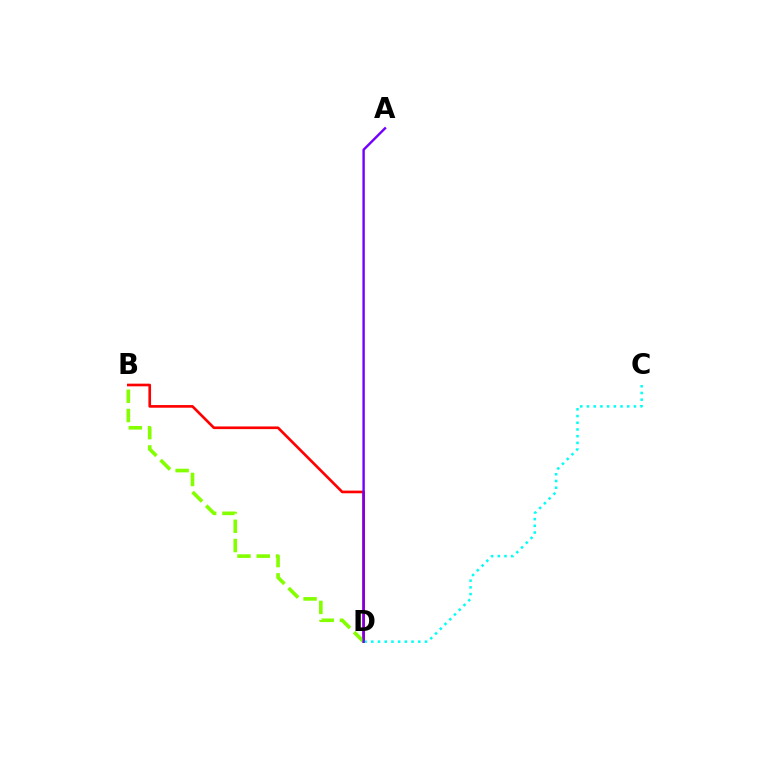{('B', 'D'): [{'color': '#ff0000', 'line_style': 'solid', 'thickness': 1.91}, {'color': '#84ff00', 'line_style': 'dashed', 'thickness': 2.62}], ('C', 'D'): [{'color': '#00fff6', 'line_style': 'dotted', 'thickness': 1.82}], ('A', 'D'): [{'color': '#7200ff', 'line_style': 'solid', 'thickness': 1.73}]}